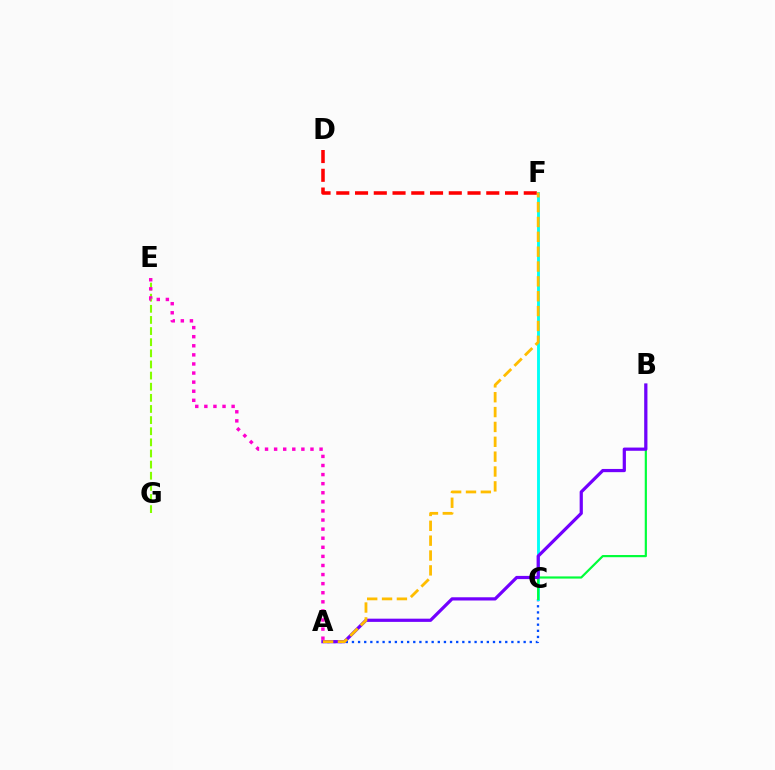{('A', 'C'): [{'color': '#004bff', 'line_style': 'dotted', 'thickness': 1.67}], ('C', 'F'): [{'color': '#00fff6', 'line_style': 'solid', 'thickness': 2.07}], ('B', 'C'): [{'color': '#00ff39', 'line_style': 'solid', 'thickness': 1.57}], ('E', 'G'): [{'color': '#84ff00', 'line_style': 'dashed', 'thickness': 1.51}], ('D', 'F'): [{'color': '#ff0000', 'line_style': 'dashed', 'thickness': 2.55}], ('A', 'B'): [{'color': '#7200ff', 'line_style': 'solid', 'thickness': 2.31}], ('A', 'E'): [{'color': '#ff00cf', 'line_style': 'dotted', 'thickness': 2.47}], ('A', 'F'): [{'color': '#ffbd00', 'line_style': 'dashed', 'thickness': 2.02}]}